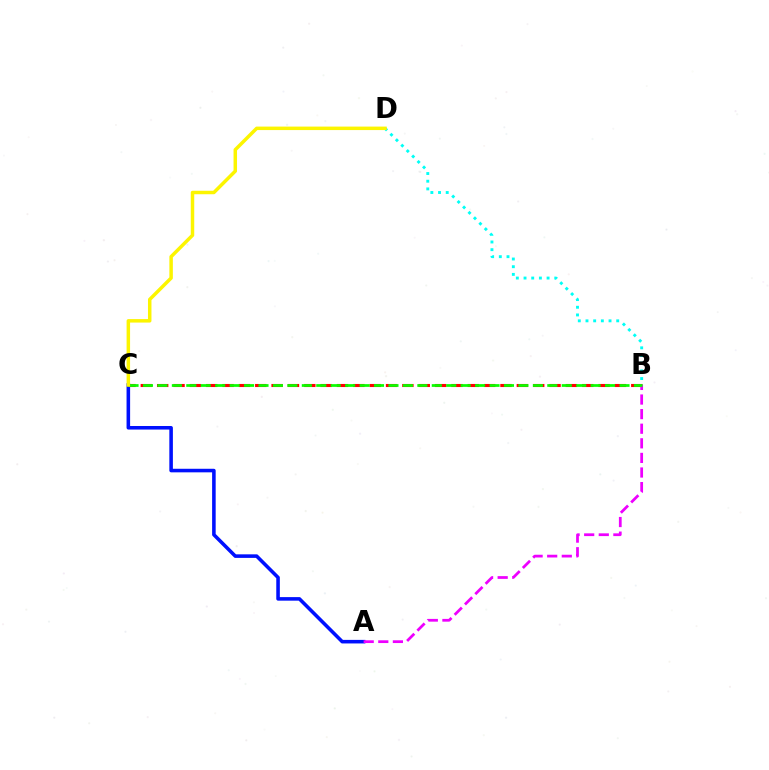{('B', 'C'): [{'color': '#ff0000', 'line_style': 'dashed', 'thickness': 2.22}, {'color': '#08ff00', 'line_style': 'dashed', 'thickness': 1.96}], ('B', 'D'): [{'color': '#00fff6', 'line_style': 'dotted', 'thickness': 2.09}], ('A', 'C'): [{'color': '#0010ff', 'line_style': 'solid', 'thickness': 2.57}], ('A', 'B'): [{'color': '#ee00ff', 'line_style': 'dashed', 'thickness': 1.98}], ('C', 'D'): [{'color': '#fcf500', 'line_style': 'solid', 'thickness': 2.5}]}